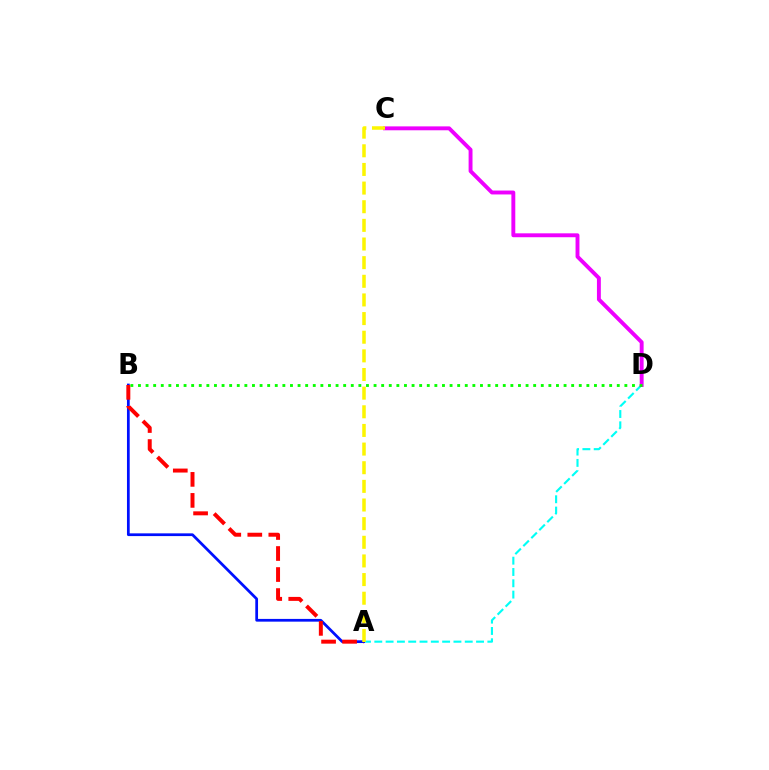{('A', 'D'): [{'color': '#00fff6', 'line_style': 'dashed', 'thickness': 1.54}], ('A', 'B'): [{'color': '#0010ff', 'line_style': 'solid', 'thickness': 1.97}, {'color': '#ff0000', 'line_style': 'dashed', 'thickness': 2.86}], ('C', 'D'): [{'color': '#ee00ff', 'line_style': 'solid', 'thickness': 2.81}], ('A', 'C'): [{'color': '#fcf500', 'line_style': 'dashed', 'thickness': 2.53}], ('B', 'D'): [{'color': '#08ff00', 'line_style': 'dotted', 'thickness': 2.06}]}